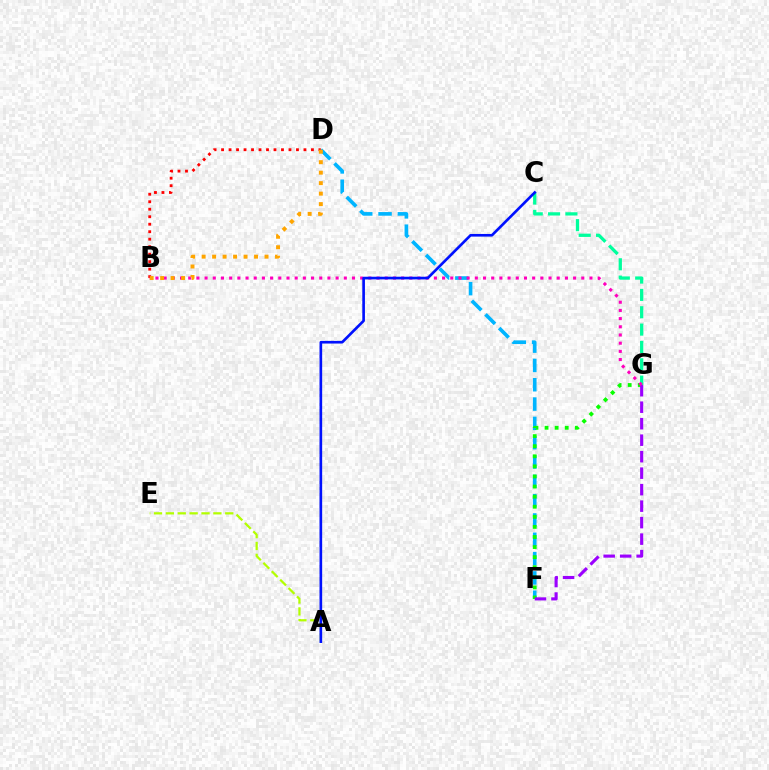{('A', 'E'): [{'color': '#b3ff00', 'line_style': 'dashed', 'thickness': 1.61}], ('C', 'G'): [{'color': '#00ff9d', 'line_style': 'dashed', 'thickness': 2.36}], ('D', 'F'): [{'color': '#00b5ff', 'line_style': 'dashed', 'thickness': 2.62}], ('F', 'G'): [{'color': '#08ff00', 'line_style': 'dotted', 'thickness': 2.74}, {'color': '#9b00ff', 'line_style': 'dashed', 'thickness': 2.24}], ('B', 'D'): [{'color': '#ff0000', 'line_style': 'dotted', 'thickness': 2.03}, {'color': '#ffa500', 'line_style': 'dotted', 'thickness': 2.85}], ('B', 'G'): [{'color': '#ff00bd', 'line_style': 'dotted', 'thickness': 2.22}], ('A', 'C'): [{'color': '#0010ff', 'line_style': 'solid', 'thickness': 1.91}]}